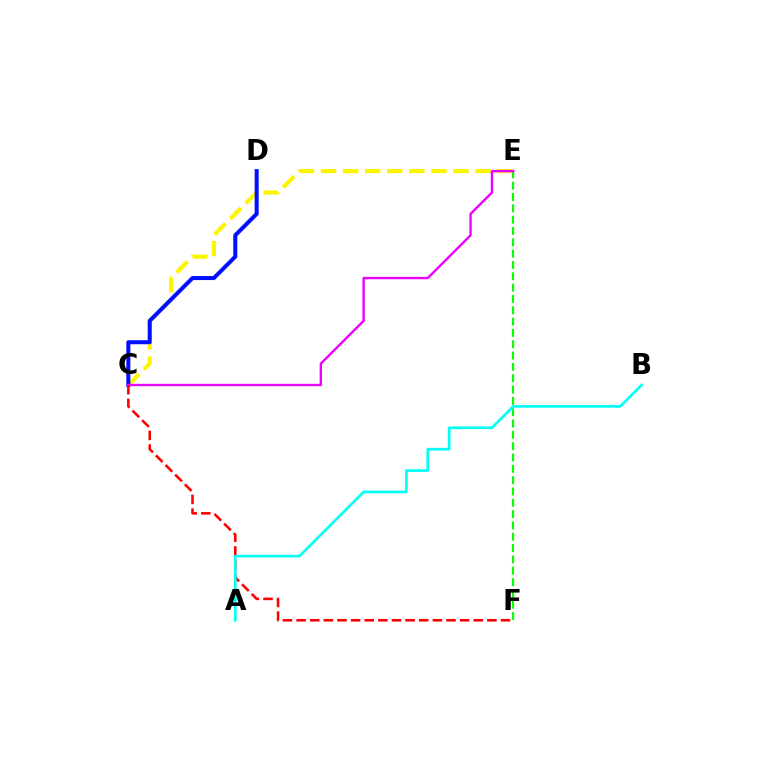{('C', 'E'): [{'color': '#fcf500', 'line_style': 'dashed', 'thickness': 3.0}, {'color': '#ee00ff', 'line_style': 'solid', 'thickness': 1.71}], ('C', 'D'): [{'color': '#0010ff', 'line_style': 'solid', 'thickness': 2.9}], ('E', 'F'): [{'color': '#08ff00', 'line_style': 'dashed', 'thickness': 1.54}], ('C', 'F'): [{'color': '#ff0000', 'line_style': 'dashed', 'thickness': 1.85}], ('A', 'B'): [{'color': '#00fff6', 'line_style': 'solid', 'thickness': 1.92}]}